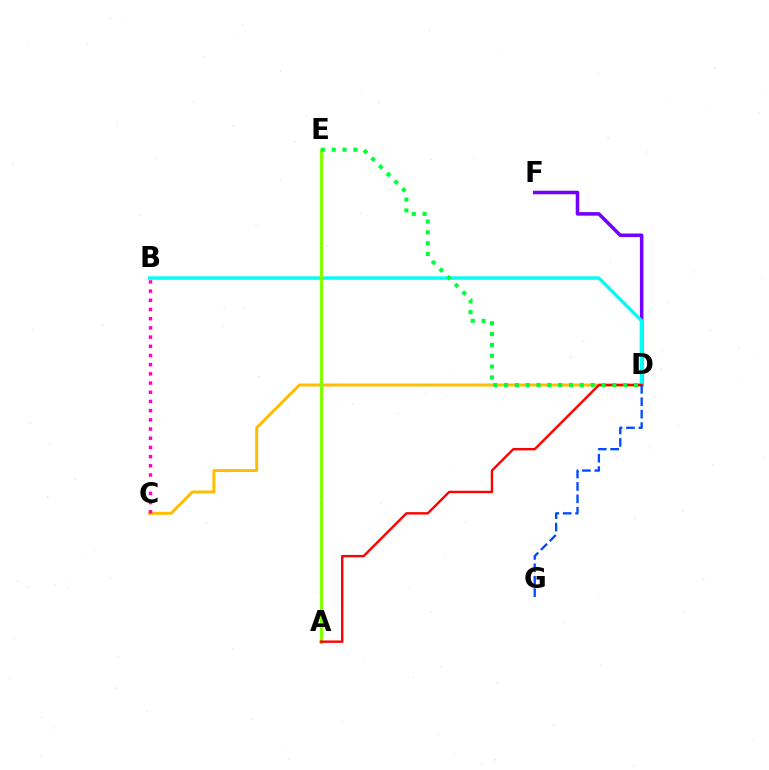{('C', 'D'): [{'color': '#ffbd00', 'line_style': 'solid', 'thickness': 2.12}], ('D', 'F'): [{'color': '#7200ff', 'line_style': 'solid', 'thickness': 2.55}], ('B', 'D'): [{'color': '#00fff6', 'line_style': 'solid', 'thickness': 2.48}], ('A', 'E'): [{'color': '#84ff00', 'line_style': 'solid', 'thickness': 2.31}], ('A', 'D'): [{'color': '#ff0000', 'line_style': 'solid', 'thickness': 1.72}], ('B', 'C'): [{'color': '#ff00cf', 'line_style': 'dotted', 'thickness': 2.5}], ('D', 'E'): [{'color': '#00ff39', 'line_style': 'dotted', 'thickness': 2.94}], ('D', 'G'): [{'color': '#004bff', 'line_style': 'dashed', 'thickness': 1.69}]}